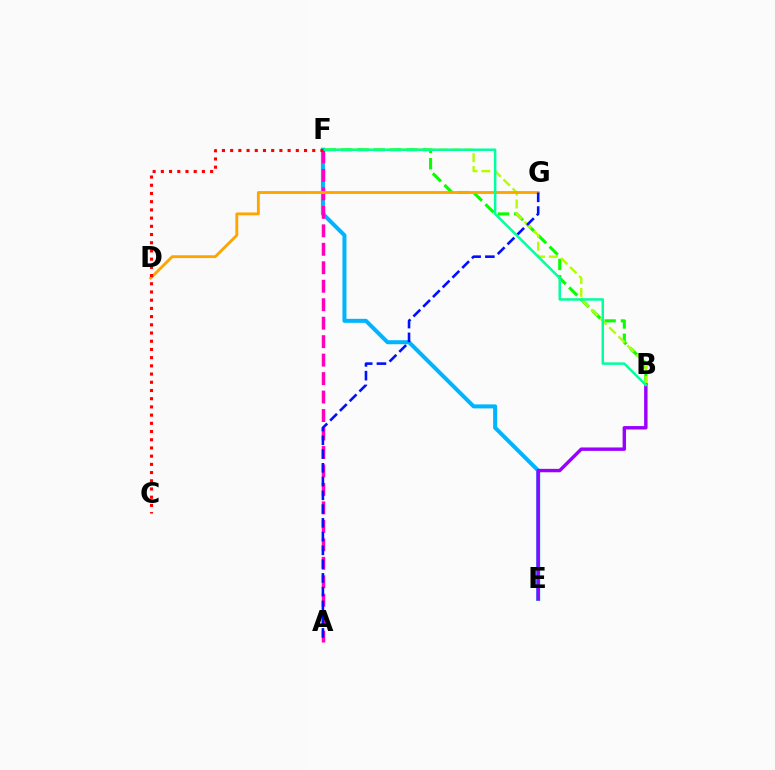{('B', 'F'): [{'color': '#08ff00', 'line_style': 'dashed', 'thickness': 2.22}, {'color': '#b3ff00', 'line_style': 'dashed', 'thickness': 1.74}, {'color': '#00ff9d', 'line_style': 'solid', 'thickness': 1.79}], ('E', 'F'): [{'color': '#00b5ff', 'line_style': 'solid', 'thickness': 2.89}], ('A', 'F'): [{'color': '#ff00bd', 'line_style': 'dashed', 'thickness': 2.51}], ('D', 'G'): [{'color': '#ffa500', 'line_style': 'solid', 'thickness': 2.06}], ('B', 'E'): [{'color': '#9b00ff', 'line_style': 'solid', 'thickness': 2.46}], ('A', 'G'): [{'color': '#0010ff', 'line_style': 'dashed', 'thickness': 1.87}], ('C', 'F'): [{'color': '#ff0000', 'line_style': 'dotted', 'thickness': 2.23}]}